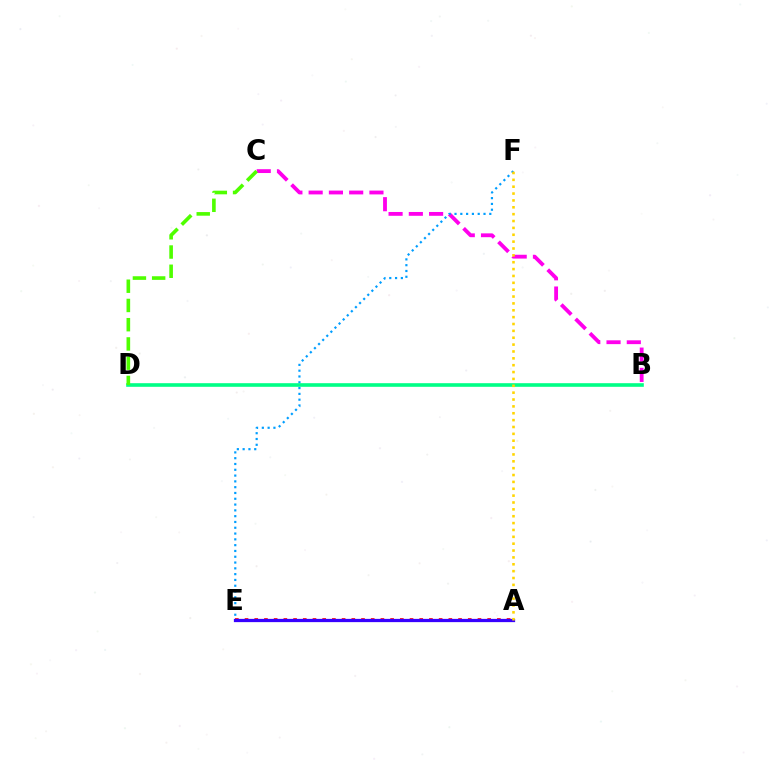{('B', 'C'): [{'color': '#ff00ed', 'line_style': 'dashed', 'thickness': 2.75}], ('E', 'F'): [{'color': '#009eff', 'line_style': 'dotted', 'thickness': 1.58}], ('A', 'E'): [{'color': '#ff0000', 'line_style': 'dotted', 'thickness': 2.64}, {'color': '#3700ff', 'line_style': 'solid', 'thickness': 2.34}], ('B', 'D'): [{'color': '#00ff86', 'line_style': 'solid', 'thickness': 2.61}], ('A', 'F'): [{'color': '#ffd500', 'line_style': 'dotted', 'thickness': 1.87}], ('C', 'D'): [{'color': '#4fff00', 'line_style': 'dashed', 'thickness': 2.61}]}